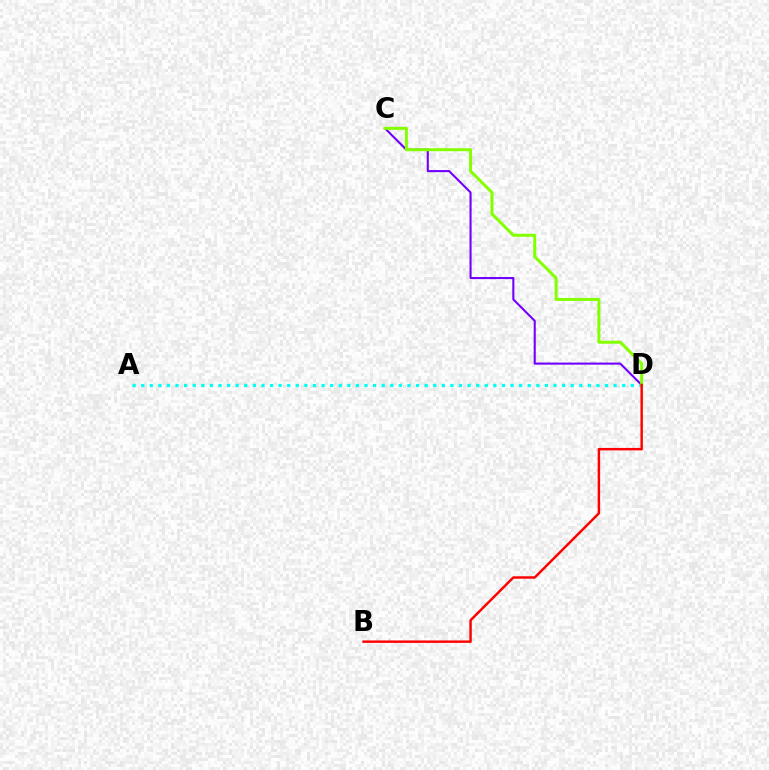{('C', 'D'): [{'color': '#7200ff', 'line_style': 'solid', 'thickness': 1.51}, {'color': '#84ff00', 'line_style': 'solid', 'thickness': 2.16}], ('A', 'D'): [{'color': '#00fff6', 'line_style': 'dotted', 'thickness': 2.33}], ('B', 'D'): [{'color': '#ff0000', 'line_style': 'solid', 'thickness': 1.76}]}